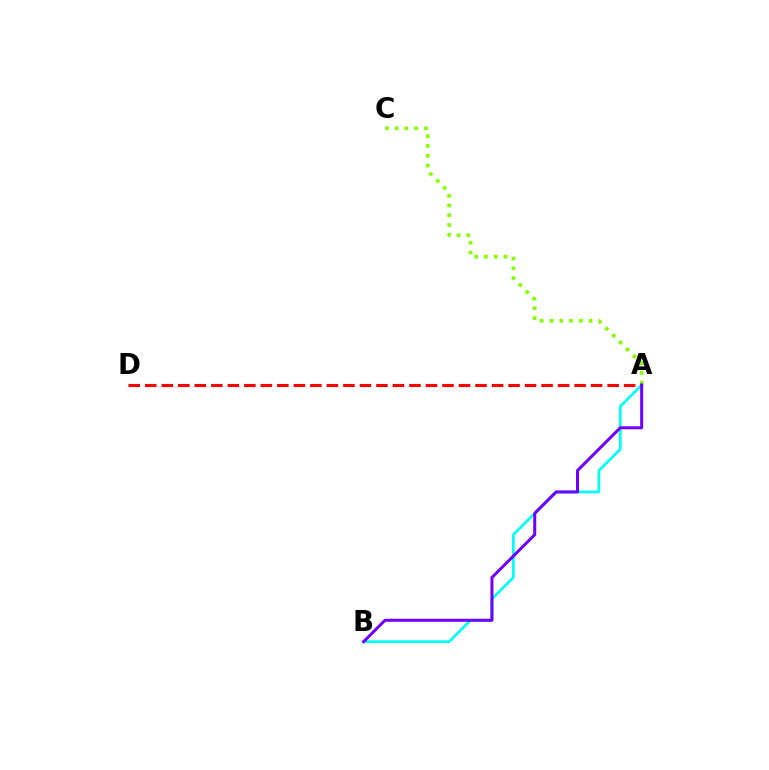{('A', 'C'): [{'color': '#84ff00', 'line_style': 'dotted', 'thickness': 2.65}], ('A', 'B'): [{'color': '#00fff6', 'line_style': 'solid', 'thickness': 1.96}, {'color': '#7200ff', 'line_style': 'solid', 'thickness': 2.17}], ('A', 'D'): [{'color': '#ff0000', 'line_style': 'dashed', 'thickness': 2.24}]}